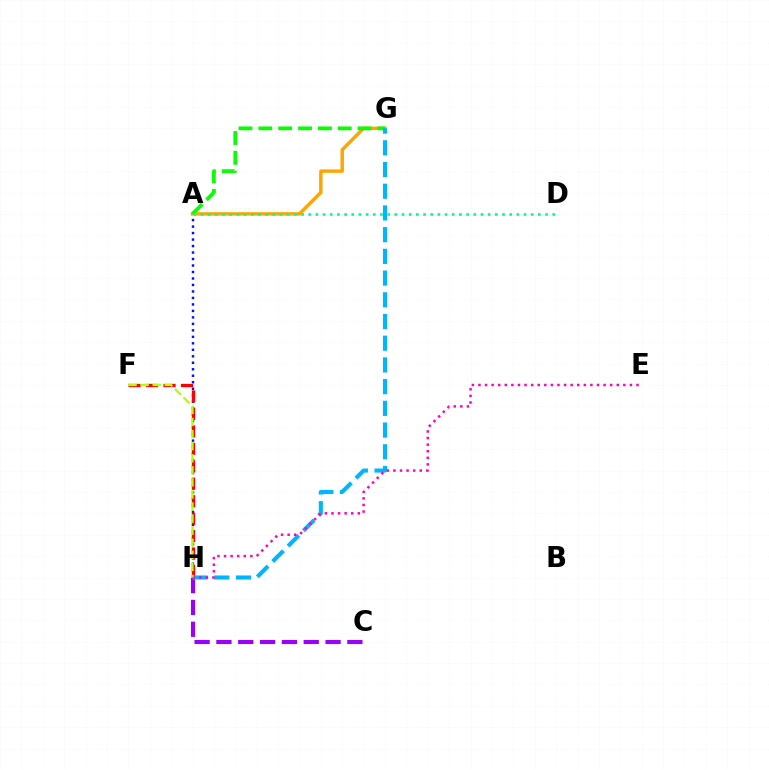{('A', 'H'): [{'color': '#0010ff', 'line_style': 'dotted', 'thickness': 1.76}], ('A', 'G'): [{'color': '#ffa500', 'line_style': 'solid', 'thickness': 2.48}, {'color': '#08ff00', 'line_style': 'dashed', 'thickness': 2.7}], ('F', 'H'): [{'color': '#ff0000', 'line_style': 'dashed', 'thickness': 2.37}, {'color': '#b3ff00', 'line_style': 'dashed', 'thickness': 1.64}], ('A', 'D'): [{'color': '#00ff9d', 'line_style': 'dotted', 'thickness': 1.95}], ('C', 'H'): [{'color': '#9b00ff', 'line_style': 'dashed', 'thickness': 2.97}], ('G', 'H'): [{'color': '#00b5ff', 'line_style': 'dashed', 'thickness': 2.95}], ('E', 'H'): [{'color': '#ff00bd', 'line_style': 'dotted', 'thickness': 1.79}]}